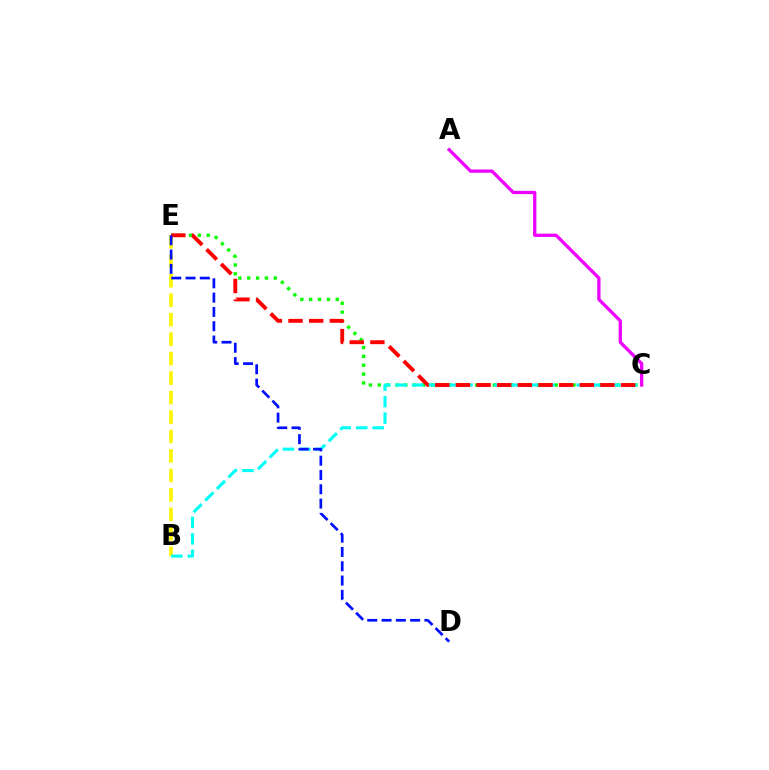{('C', 'E'): [{'color': '#08ff00', 'line_style': 'dotted', 'thickness': 2.4}, {'color': '#ff0000', 'line_style': 'dashed', 'thickness': 2.81}], ('B', 'E'): [{'color': '#fcf500', 'line_style': 'dashed', 'thickness': 2.64}], ('B', 'C'): [{'color': '#00fff6', 'line_style': 'dashed', 'thickness': 2.23}], ('A', 'C'): [{'color': '#ee00ff', 'line_style': 'solid', 'thickness': 2.36}], ('D', 'E'): [{'color': '#0010ff', 'line_style': 'dashed', 'thickness': 1.94}]}